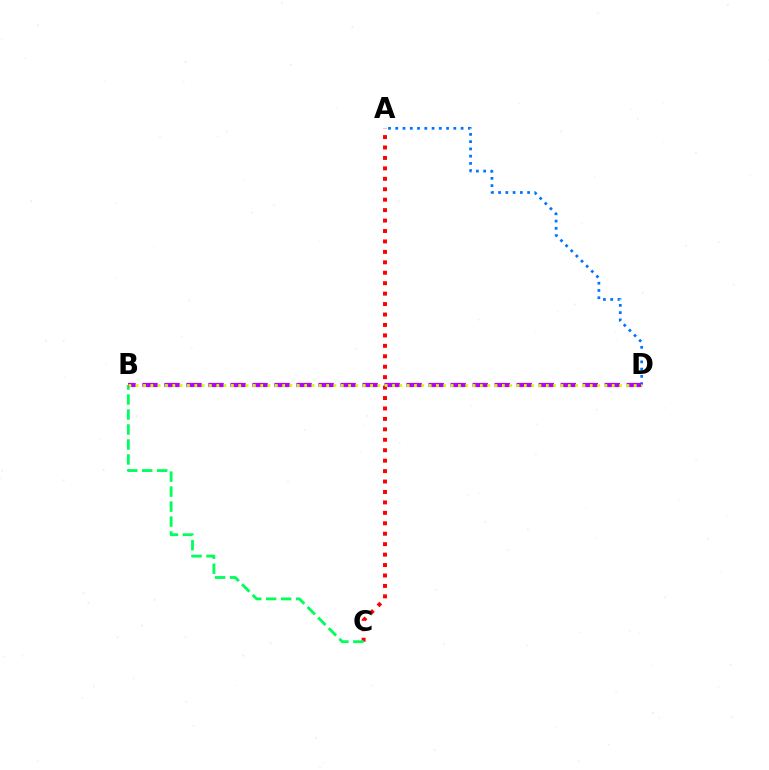{('A', 'D'): [{'color': '#0074ff', 'line_style': 'dotted', 'thickness': 1.97}], ('A', 'C'): [{'color': '#ff0000', 'line_style': 'dotted', 'thickness': 2.84}], ('B', 'C'): [{'color': '#00ff5c', 'line_style': 'dashed', 'thickness': 2.04}], ('B', 'D'): [{'color': '#b900ff', 'line_style': 'dashed', 'thickness': 2.99}, {'color': '#d1ff00', 'line_style': 'dotted', 'thickness': 1.99}]}